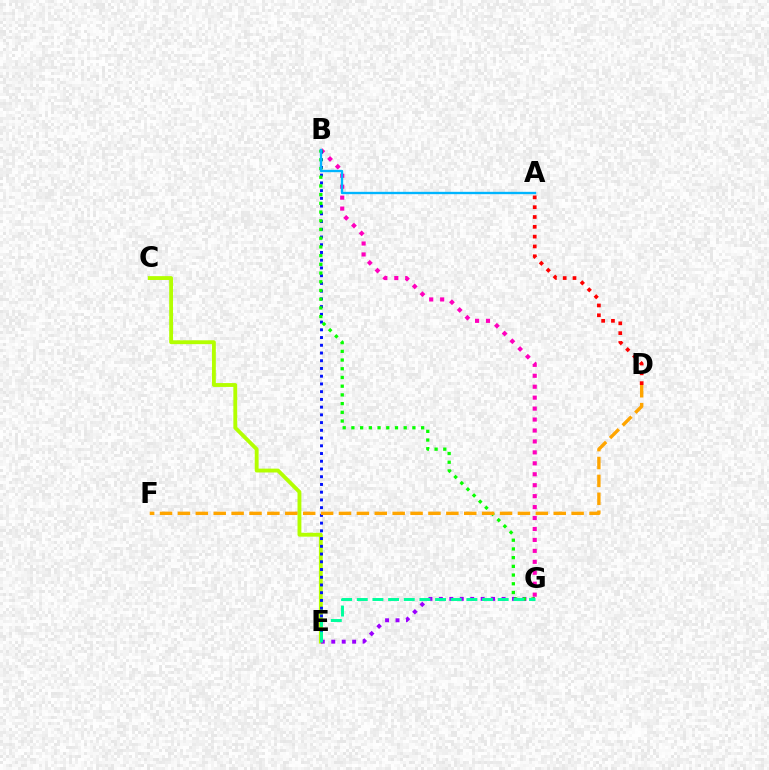{('B', 'G'): [{'color': '#ff00bd', 'line_style': 'dotted', 'thickness': 2.97}, {'color': '#08ff00', 'line_style': 'dotted', 'thickness': 2.37}], ('C', 'E'): [{'color': '#b3ff00', 'line_style': 'solid', 'thickness': 2.77}], ('E', 'G'): [{'color': '#9b00ff', 'line_style': 'dotted', 'thickness': 2.84}, {'color': '#00ff9d', 'line_style': 'dashed', 'thickness': 2.13}], ('B', 'E'): [{'color': '#0010ff', 'line_style': 'dotted', 'thickness': 2.1}], ('A', 'D'): [{'color': '#ff0000', 'line_style': 'dotted', 'thickness': 2.67}], ('A', 'B'): [{'color': '#00b5ff', 'line_style': 'solid', 'thickness': 1.69}], ('D', 'F'): [{'color': '#ffa500', 'line_style': 'dashed', 'thickness': 2.43}]}